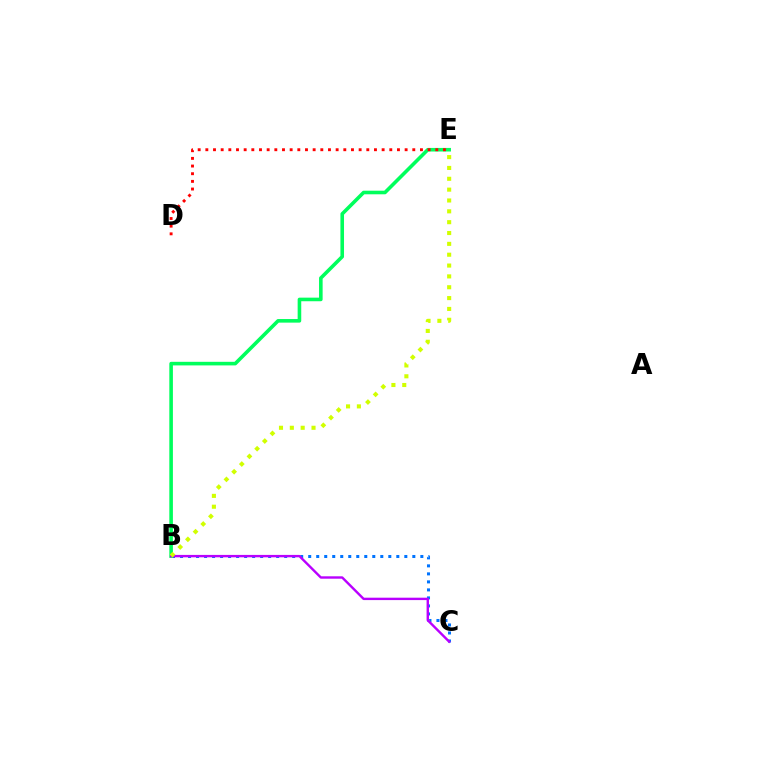{('B', 'C'): [{'color': '#0074ff', 'line_style': 'dotted', 'thickness': 2.18}, {'color': '#b900ff', 'line_style': 'solid', 'thickness': 1.72}], ('B', 'E'): [{'color': '#00ff5c', 'line_style': 'solid', 'thickness': 2.59}, {'color': '#d1ff00', 'line_style': 'dotted', 'thickness': 2.95}], ('D', 'E'): [{'color': '#ff0000', 'line_style': 'dotted', 'thickness': 2.08}]}